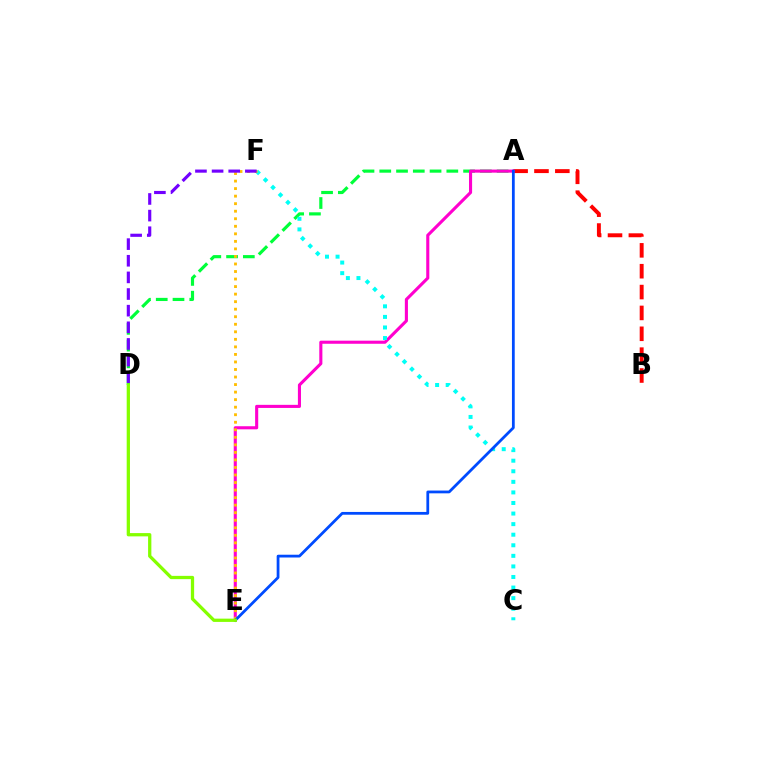{('A', 'B'): [{'color': '#ff0000', 'line_style': 'dashed', 'thickness': 2.83}], ('A', 'D'): [{'color': '#00ff39', 'line_style': 'dashed', 'thickness': 2.28}], ('A', 'E'): [{'color': '#ff00cf', 'line_style': 'solid', 'thickness': 2.23}, {'color': '#004bff', 'line_style': 'solid', 'thickness': 2.0}], ('C', 'F'): [{'color': '#00fff6', 'line_style': 'dotted', 'thickness': 2.87}], ('E', 'F'): [{'color': '#ffbd00', 'line_style': 'dotted', 'thickness': 2.05}], ('D', 'F'): [{'color': '#7200ff', 'line_style': 'dashed', 'thickness': 2.26}], ('D', 'E'): [{'color': '#84ff00', 'line_style': 'solid', 'thickness': 2.36}]}